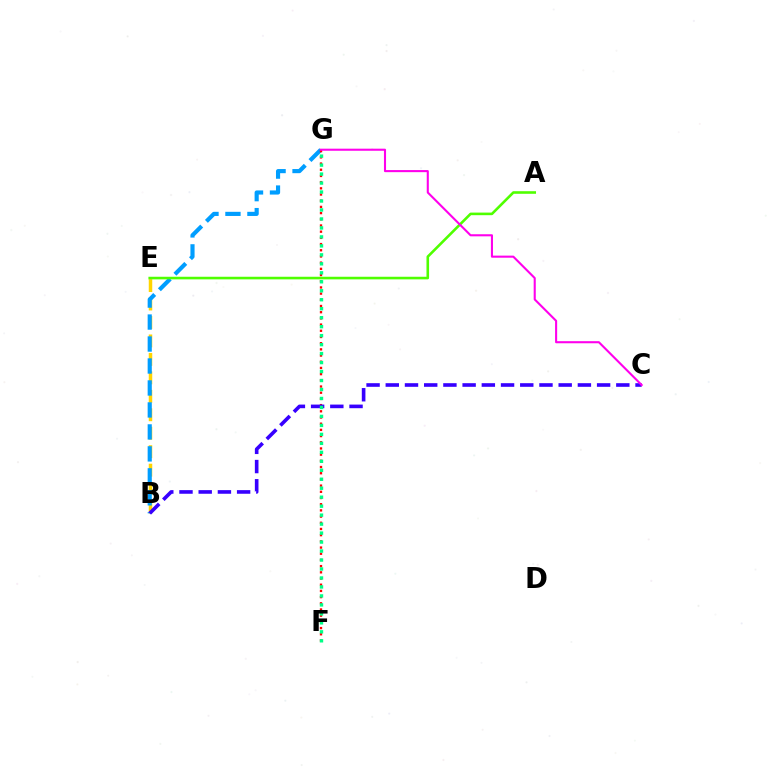{('B', 'E'): [{'color': '#ffd500', 'line_style': 'dashed', 'thickness': 2.51}], ('B', 'G'): [{'color': '#009eff', 'line_style': 'dashed', 'thickness': 2.99}], ('F', 'G'): [{'color': '#ff0000', 'line_style': 'dotted', 'thickness': 1.68}, {'color': '#00ff86', 'line_style': 'dotted', 'thickness': 2.44}], ('B', 'C'): [{'color': '#3700ff', 'line_style': 'dashed', 'thickness': 2.61}], ('A', 'E'): [{'color': '#4fff00', 'line_style': 'solid', 'thickness': 1.87}], ('C', 'G'): [{'color': '#ff00ed', 'line_style': 'solid', 'thickness': 1.5}]}